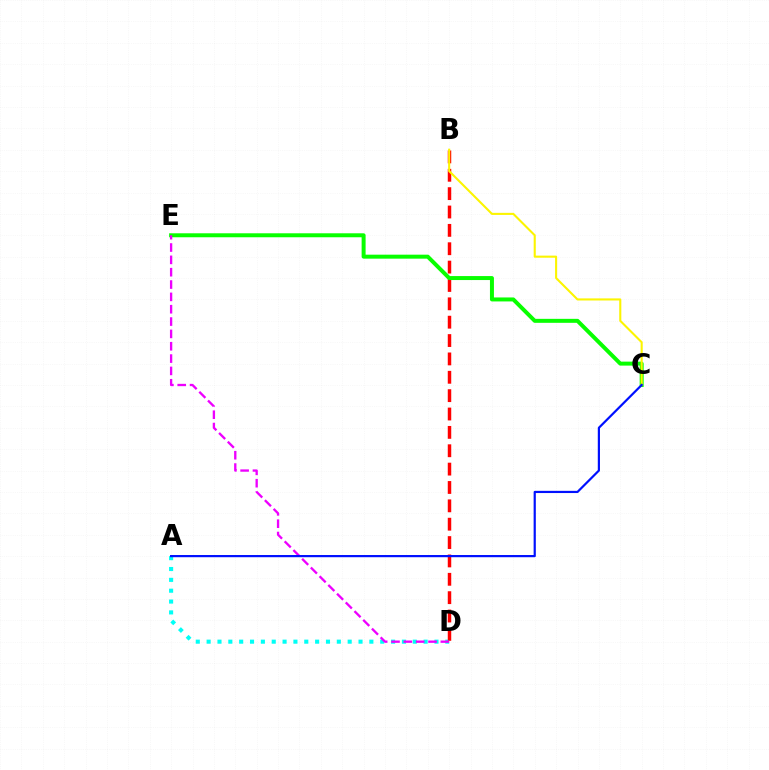{('A', 'D'): [{'color': '#00fff6', 'line_style': 'dotted', 'thickness': 2.95}], ('B', 'D'): [{'color': '#ff0000', 'line_style': 'dashed', 'thickness': 2.49}], ('C', 'E'): [{'color': '#08ff00', 'line_style': 'solid', 'thickness': 2.86}], ('B', 'C'): [{'color': '#fcf500', 'line_style': 'solid', 'thickness': 1.51}], ('D', 'E'): [{'color': '#ee00ff', 'line_style': 'dashed', 'thickness': 1.68}], ('A', 'C'): [{'color': '#0010ff', 'line_style': 'solid', 'thickness': 1.58}]}